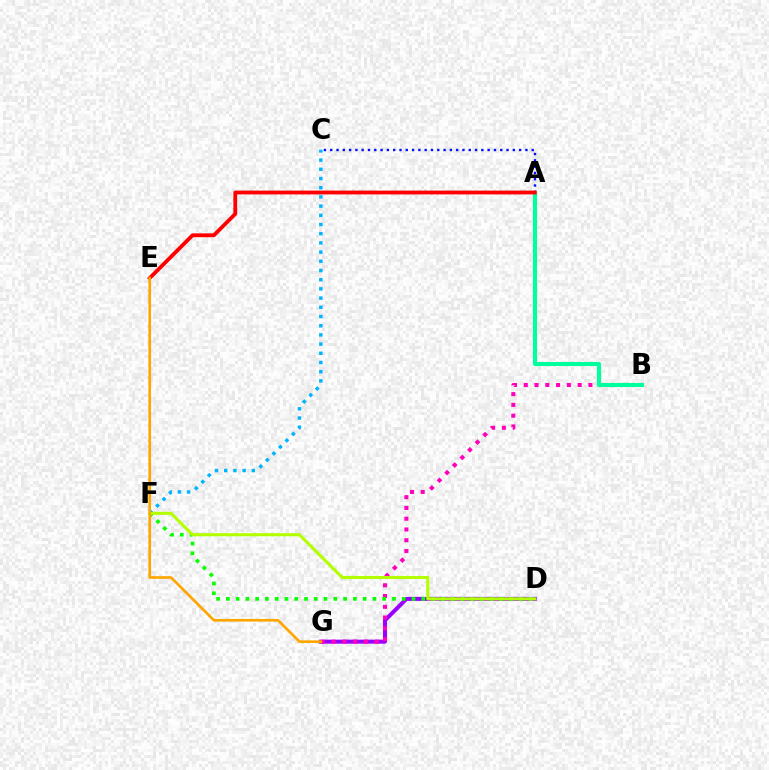{('C', 'F'): [{'color': '#00b5ff', 'line_style': 'dotted', 'thickness': 2.5}], ('D', 'G'): [{'color': '#9b00ff', 'line_style': 'solid', 'thickness': 2.9}], ('B', 'G'): [{'color': '#ff00bd', 'line_style': 'dotted', 'thickness': 2.93}], ('D', 'F'): [{'color': '#08ff00', 'line_style': 'dotted', 'thickness': 2.65}, {'color': '#b3ff00', 'line_style': 'solid', 'thickness': 2.22}], ('A', 'C'): [{'color': '#0010ff', 'line_style': 'dotted', 'thickness': 1.71}], ('A', 'B'): [{'color': '#00ff9d', 'line_style': 'solid', 'thickness': 2.93}], ('A', 'E'): [{'color': '#ff0000', 'line_style': 'solid', 'thickness': 2.74}], ('E', 'G'): [{'color': '#ffa500', 'line_style': 'solid', 'thickness': 1.91}]}